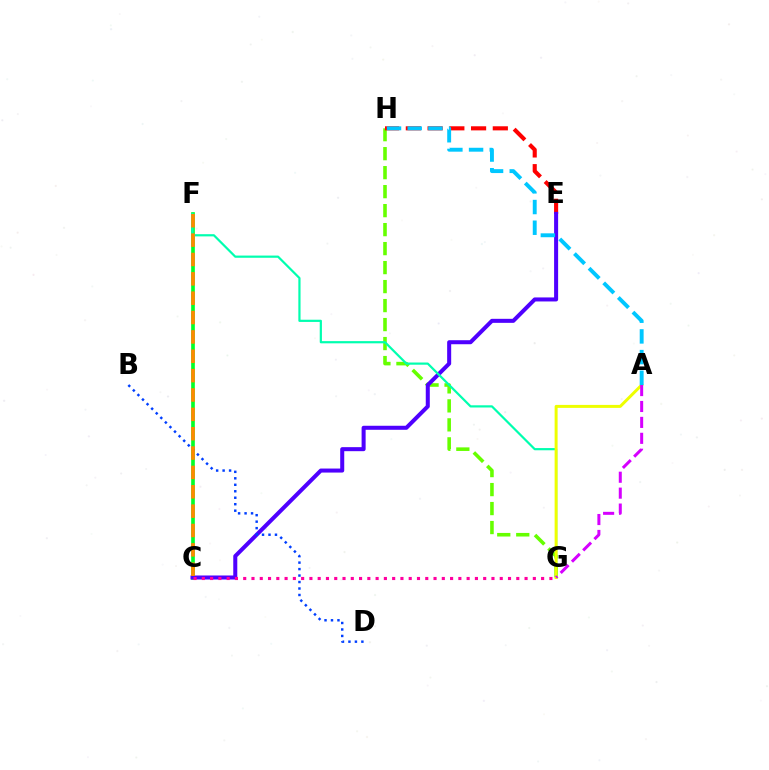{('G', 'H'): [{'color': '#66ff00', 'line_style': 'dashed', 'thickness': 2.58}], ('C', 'F'): [{'color': '#00ff27', 'line_style': 'solid', 'thickness': 2.63}, {'color': '#ff8800', 'line_style': 'dashed', 'thickness': 2.63}], ('E', 'H'): [{'color': '#ff0000', 'line_style': 'dashed', 'thickness': 2.95}], ('C', 'E'): [{'color': '#4f00ff', 'line_style': 'solid', 'thickness': 2.9}], ('F', 'G'): [{'color': '#00ffaf', 'line_style': 'solid', 'thickness': 1.59}], ('A', 'G'): [{'color': '#eeff00', 'line_style': 'solid', 'thickness': 2.14}, {'color': '#d600ff', 'line_style': 'dashed', 'thickness': 2.16}], ('C', 'G'): [{'color': '#ff00a0', 'line_style': 'dotted', 'thickness': 2.25}], ('A', 'H'): [{'color': '#00c7ff', 'line_style': 'dashed', 'thickness': 2.81}], ('B', 'D'): [{'color': '#003fff', 'line_style': 'dotted', 'thickness': 1.76}]}